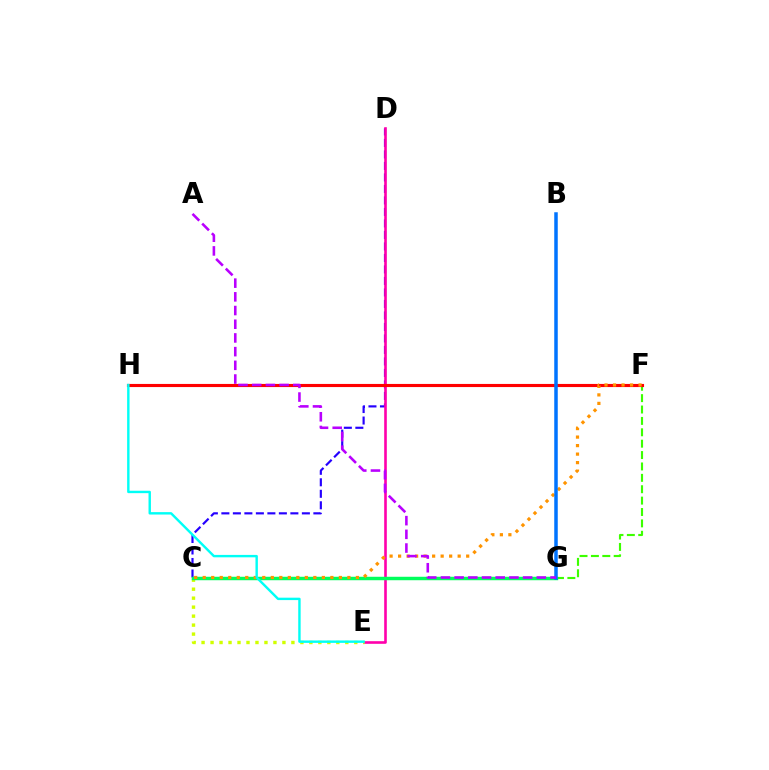{('C', 'D'): [{'color': '#2500ff', 'line_style': 'dashed', 'thickness': 1.56}], ('F', 'G'): [{'color': '#3dff00', 'line_style': 'dashed', 'thickness': 1.55}], ('D', 'E'): [{'color': '#ff00ac', 'line_style': 'solid', 'thickness': 1.89}], ('C', 'E'): [{'color': '#d1ff00', 'line_style': 'dotted', 'thickness': 2.44}], ('C', 'G'): [{'color': '#00ff5c', 'line_style': 'solid', 'thickness': 2.49}], ('F', 'H'): [{'color': '#ff0000', 'line_style': 'solid', 'thickness': 2.25}], ('C', 'F'): [{'color': '#ff9400', 'line_style': 'dotted', 'thickness': 2.31}], ('E', 'H'): [{'color': '#00fff6', 'line_style': 'solid', 'thickness': 1.74}], ('B', 'G'): [{'color': '#0074ff', 'line_style': 'solid', 'thickness': 2.52}], ('A', 'G'): [{'color': '#b900ff', 'line_style': 'dashed', 'thickness': 1.86}]}